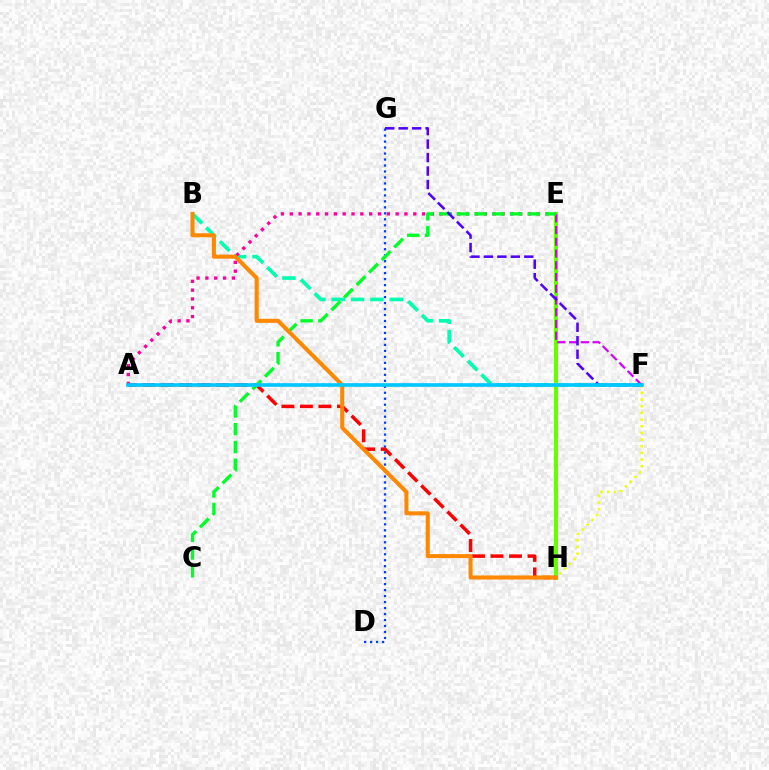{('B', 'F'): [{'color': '#00ffaf', 'line_style': 'dashed', 'thickness': 2.63}], ('F', 'H'): [{'color': '#eeff00', 'line_style': 'dotted', 'thickness': 1.81}], ('E', 'H'): [{'color': '#66ff00', 'line_style': 'solid', 'thickness': 2.96}], ('D', 'G'): [{'color': '#003fff', 'line_style': 'dotted', 'thickness': 1.62}], ('E', 'F'): [{'color': '#d600ff', 'line_style': 'dashed', 'thickness': 1.6}], ('A', 'E'): [{'color': '#ff00a0', 'line_style': 'dotted', 'thickness': 2.4}], ('A', 'H'): [{'color': '#ff0000', 'line_style': 'dashed', 'thickness': 2.51}], ('C', 'E'): [{'color': '#00ff27', 'line_style': 'dashed', 'thickness': 2.41}], ('B', 'H'): [{'color': '#ff8800', 'line_style': 'solid', 'thickness': 2.92}], ('F', 'G'): [{'color': '#4f00ff', 'line_style': 'dashed', 'thickness': 1.83}], ('A', 'F'): [{'color': '#00c7ff', 'line_style': 'solid', 'thickness': 2.63}]}